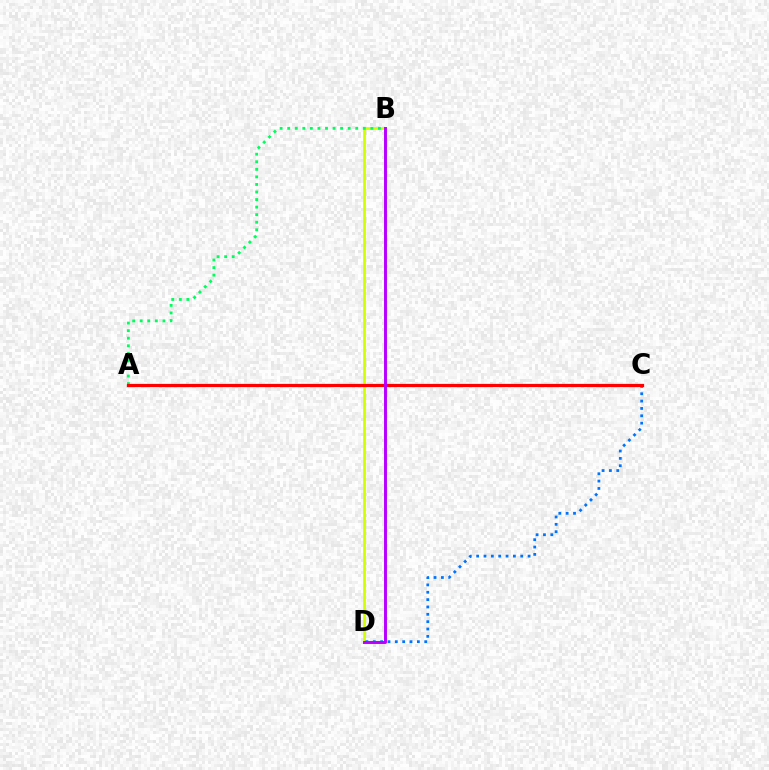{('B', 'D'): [{'color': '#d1ff00', 'line_style': 'solid', 'thickness': 1.97}, {'color': '#b900ff', 'line_style': 'solid', 'thickness': 2.12}], ('A', 'B'): [{'color': '#00ff5c', 'line_style': 'dotted', 'thickness': 2.05}], ('C', 'D'): [{'color': '#0074ff', 'line_style': 'dotted', 'thickness': 2.0}], ('A', 'C'): [{'color': '#ff0000', 'line_style': 'solid', 'thickness': 2.32}]}